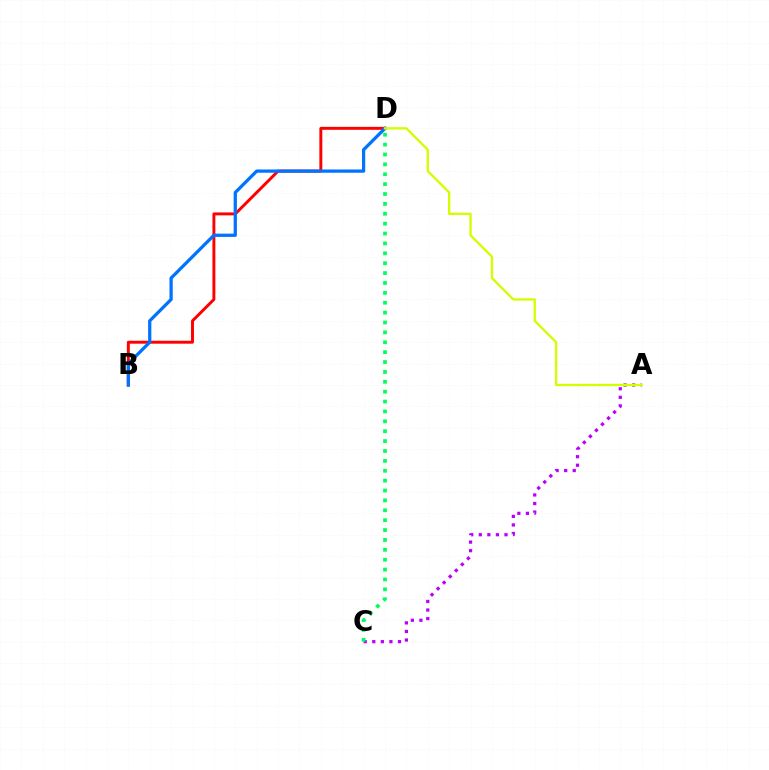{('A', 'C'): [{'color': '#b900ff', 'line_style': 'dotted', 'thickness': 2.33}], ('B', 'D'): [{'color': '#ff0000', 'line_style': 'solid', 'thickness': 2.12}, {'color': '#0074ff', 'line_style': 'solid', 'thickness': 2.35}], ('A', 'D'): [{'color': '#d1ff00', 'line_style': 'solid', 'thickness': 1.68}], ('C', 'D'): [{'color': '#00ff5c', 'line_style': 'dotted', 'thickness': 2.69}]}